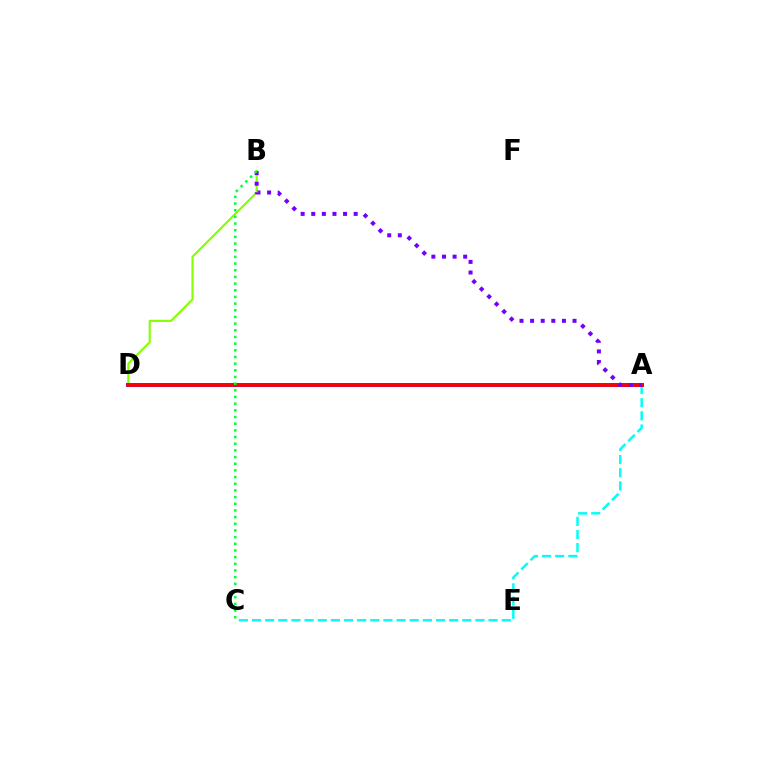{('A', 'C'): [{'color': '#00fff6', 'line_style': 'dashed', 'thickness': 1.79}], ('A', 'D'): [{'color': '#ffbd00', 'line_style': 'solid', 'thickness': 2.85}, {'color': '#ff00cf', 'line_style': 'dashed', 'thickness': 2.03}, {'color': '#004bff', 'line_style': 'solid', 'thickness': 2.83}, {'color': '#ff0000', 'line_style': 'solid', 'thickness': 2.63}], ('B', 'D'): [{'color': '#84ff00', 'line_style': 'solid', 'thickness': 1.53}], ('A', 'B'): [{'color': '#7200ff', 'line_style': 'dotted', 'thickness': 2.88}], ('B', 'C'): [{'color': '#00ff39', 'line_style': 'dotted', 'thickness': 1.81}]}